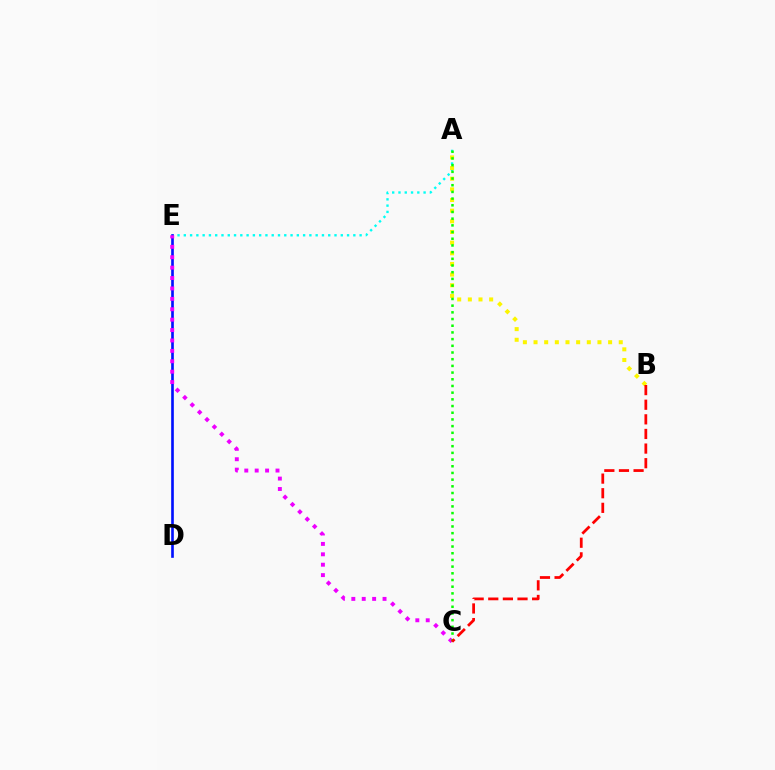{('A', 'E'): [{'color': '#00fff6', 'line_style': 'dotted', 'thickness': 1.71}], ('D', 'E'): [{'color': '#0010ff', 'line_style': 'solid', 'thickness': 1.9}], ('C', 'E'): [{'color': '#ee00ff', 'line_style': 'dotted', 'thickness': 2.83}], ('A', 'B'): [{'color': '#fcf500', 'line_style': 'dotted', 'thickness': 2.89}], ('A', 'C'): [{'color': '#08ff00', 'line_style': 'dotted', 'thickness': 1.82}], ('B', 'C'): [{'color': '#ff0000', 'line_style': 'dashed', 'thickness': 1.99}]}